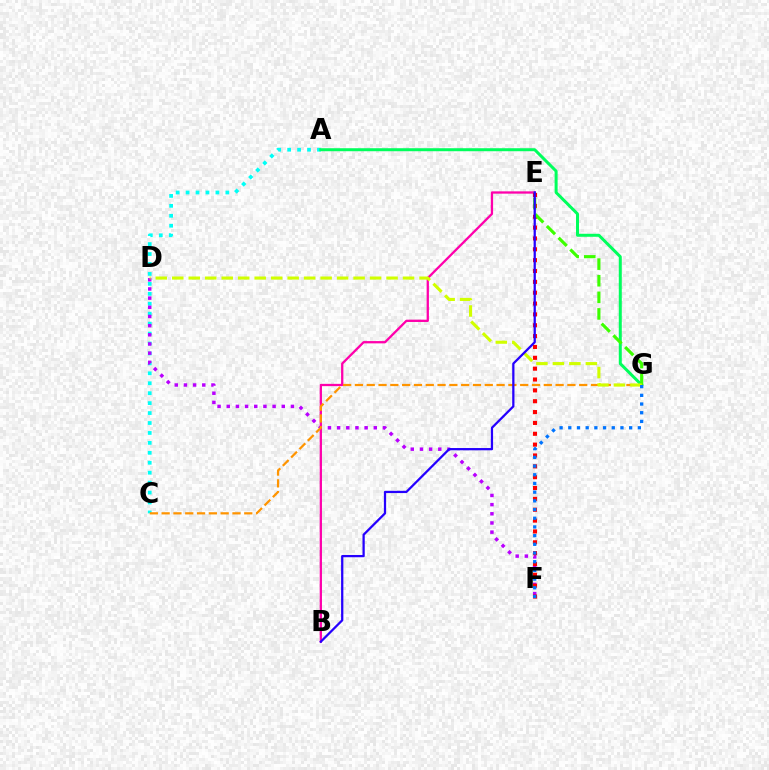{('A', 'C'): [{'color': '#00fff6', 'line_style': 'dotted', 'thickness': 2.7}], ('D', 'F'): [{'color': '#b900ff', 'line_style': 'dotted', 'thickness': 2.49}], ('B', 'E'): [{'color': '#ff00ac', 'line_style': 'solid', 'thickness': 1.65}, {'color': '#2500ff', 'line_style': 'solid', 'thickness': 1.62}], ('A', 'G'): [{'color': '#00ff5c', 'line_style': 'solid', 'thickness': 2.16}], ('E', 'F'): [{'color': '#ff0000', 'line_style': 'dotted', 'thickness': 2.95}], ('E', 'G'): [{'color': '#3dff00', 'line_style': 'dashed', 'thickness': 2.26}], ('C', 'G'): [{'color': '#ff9400', 'line_style': 'dashed', 'thickness': 1.6}], ('D', 'G'): [{'color': '#d1ff00', 'line_style': 'dashed', 'thickness': 2.24}], ('F', 'G'): [{'color': '#0074ff', 'line_style': 'dotted', 'thickness': 2.36}]}